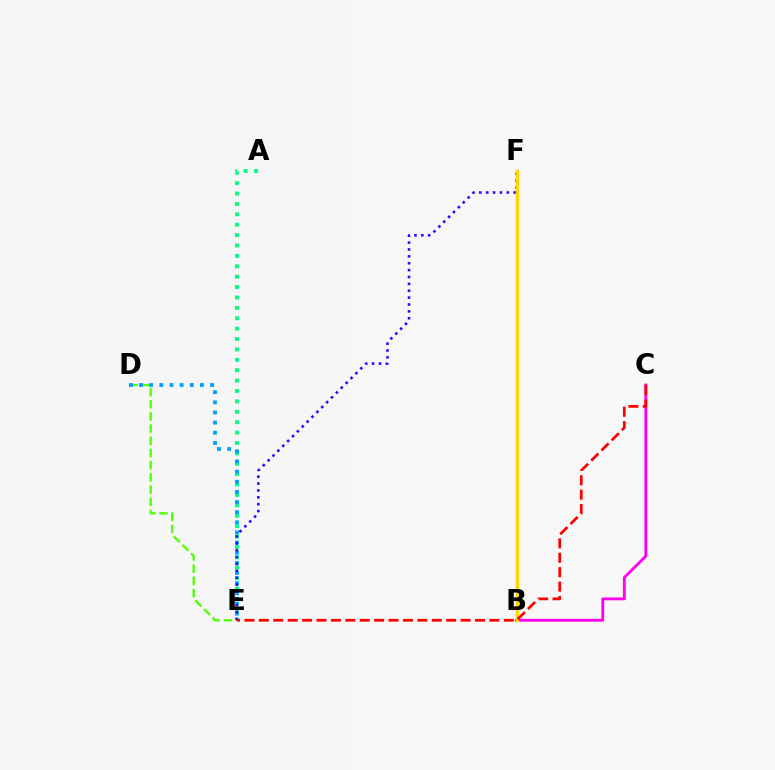{('D', 'E'): [{'color': '#4fff00', 'line_style': 'dashed', 'thickness': 1.66}, {'color': '#009eff', 'line_style': 'dotted', 'thickness': 2.76}], ('A', 'E'): [{'color': '#00ff86', 'line_style': 'dotted', 'thickness': 2.82}], ('B', 'C'): [{'color': '#ff00ed', 'line_style': 'solid', 'thickness': 2.04}], ('E', 'F'): [{'color': '#3700ff', 'line_style': 'dotted', 'thickness': 1.87}], ('B', 'F'): [{'color': '#ffd500', 'line_style': 'solid', 'thickness': 2.49}], ('C', 'E'): [{'color': '#ff0000', 'line_style': 'dashed', 'thickness': 1.96}]}